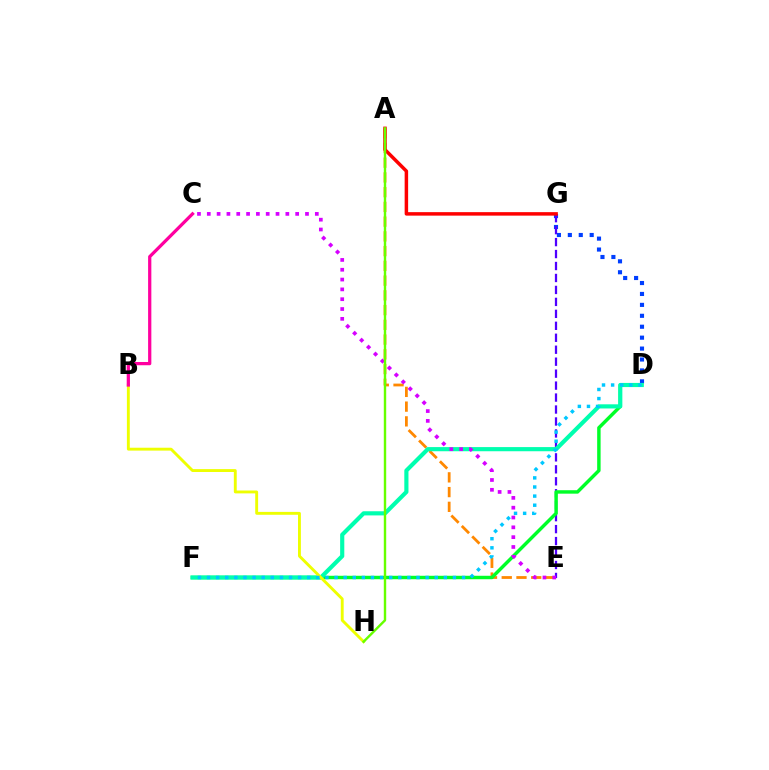{('A', 'E'): [{'color': '#ff8800', 'line_style': 'dashed', 'thickness': 2.0}], ('D', 'G'): [{'color': '#003fff', 'line_style': 'dotted', 'thickness': 2.97}], ('E', 'G'): [{'color': '#4f00ff', 'line_style': 'dashed', 'thickness': 1.62}], ('D', 'F'): [{'color': '#00ff27', 'line_style': 'solid', 'thickness': 2.48}, {'color': '#00ffaf', 'line_style': 'solid', 'thickness': 2.99}, {'color': '#00c7ff', 'line_style': 'dotted', 'thickness': 2.47}], ('A', 'G'): [{'color': '#ff0000', 'line_style': 'solid', 'thickness': 2.51}], ('B', 'H'): [{'color': '#eeff00', 'line_style': 'solid', 'thickness': 2.08}], ('C', 'E'): [{'color': '#d600ff', 'line_style': 'dotted', 'thickness': 2.67}], ('B', 'C'): [{'color': '#ff00a0', 'line_style': 'solid', 'thickness': 2.33}], ('A', 'H'): [{'color': '#66ff00', 'line_style': 'solid', 'thickness': 1.73}]}